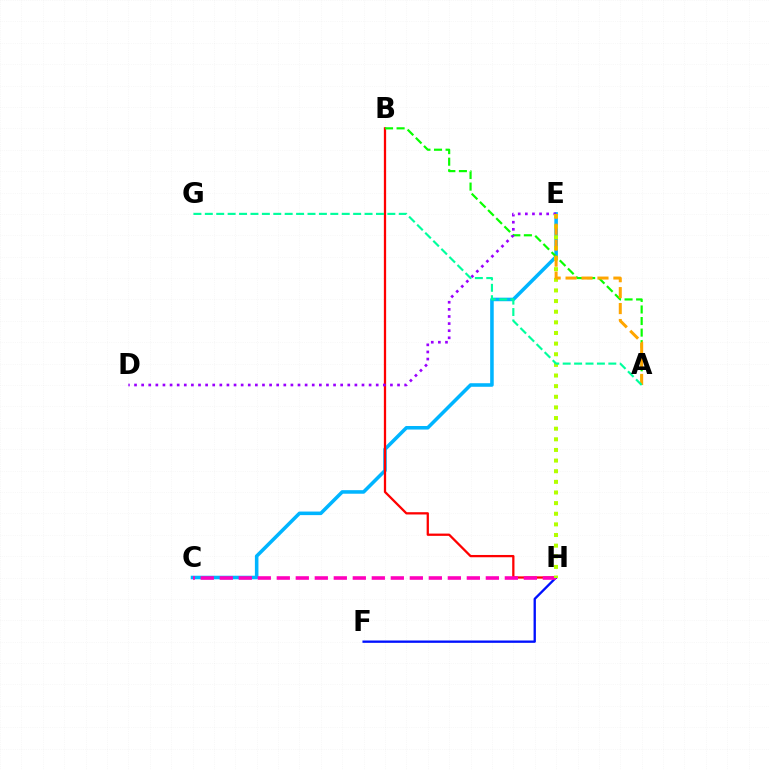{('C', 'E'): [{'color': '#00b5ff', 'line_style': 'solid', 'thickness': 2.56}], ('B', 'H'): [{'color': '#ff0000', 'line_style': 'solid', 'thickness': 1.64}], ('F', 'H'): [{'color': '#0010ff', 'line_style': 'solid', 'thickness': 1.68}], ('A', 'B'): [{'color': '#08ff00', 'line_style': 'dashed', 'thickness': 1.57}], ('D', 'E'): [{'color': '#9b00ff', 'line_style': 'dotted', 'thickness': 1.93}], ('C', 'H'): [{'color': '#ff00bd', 'line_style': 'dashed', 'thickness': 2.58}], ('E', 'H'): [{'color': '#b3ff00', 'line_style': 'dotted', 'thickness': 2.89}], ('A', 'E'): [{'color': '#ffa500', 'line_style': 'dashed', 'thickness': 2.17}], ('A', 'G'): [{'color': '#00ff9d', 'line_style': 'dashed', 'thickness': 1.55}]}